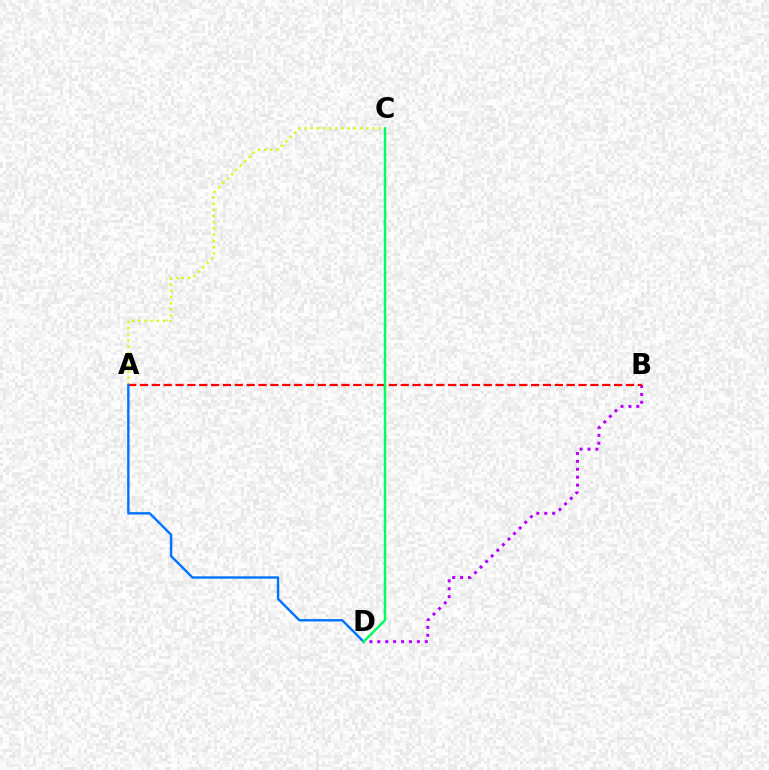{('B', 'D'): [{'color': '#b900ff', 'line_style': 'dotted', 'thickness': 2.15}], ('A', 'C'): [{'color': '#d1ff00', 'line_style': 'dotted', 'thickness': 1.68}], ('A', 'B'): [{'color': '#ff0000', 'line_style': 'dashed', 'thickness': 1.61}], ('A', 'D'): [{'color': '#0074ff', 'line_style': 'solid', 'thickness': 1.72}], ('C', 'D'): [{'color': '#00ff5c', 'line_style': 'solid', 'thickness': 1.76}]}